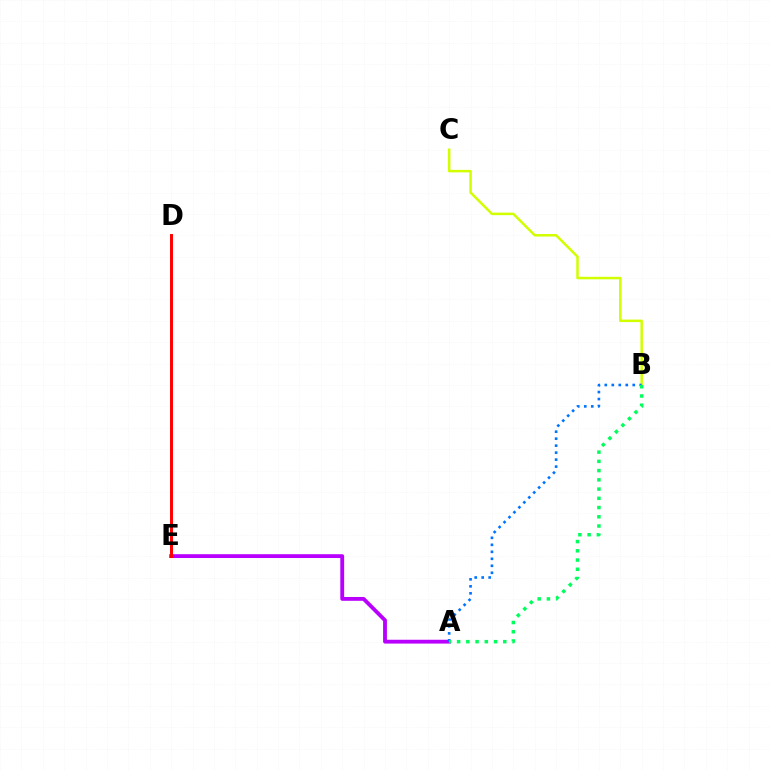{('A', 'E'): [{'color': '#b900ff', 'line_style': 'solid', 'thickness': 2.76}], ('B', 'C'): [{'color': '#d1ff00', 'line_style': 'solid', 'thickness': 1.8}], ('A', 'B'): [{'color': '#0074ff', 'line_style': 'dotted', 'thickness': 1.9}, {'color': '#00ff5c', 'line_style': 'dotted', 'thickness': 2.51}], ('D', 'E'): [{'color': '#ff0000', 'line_style': 'solid', 'thickness': 2.13}]}